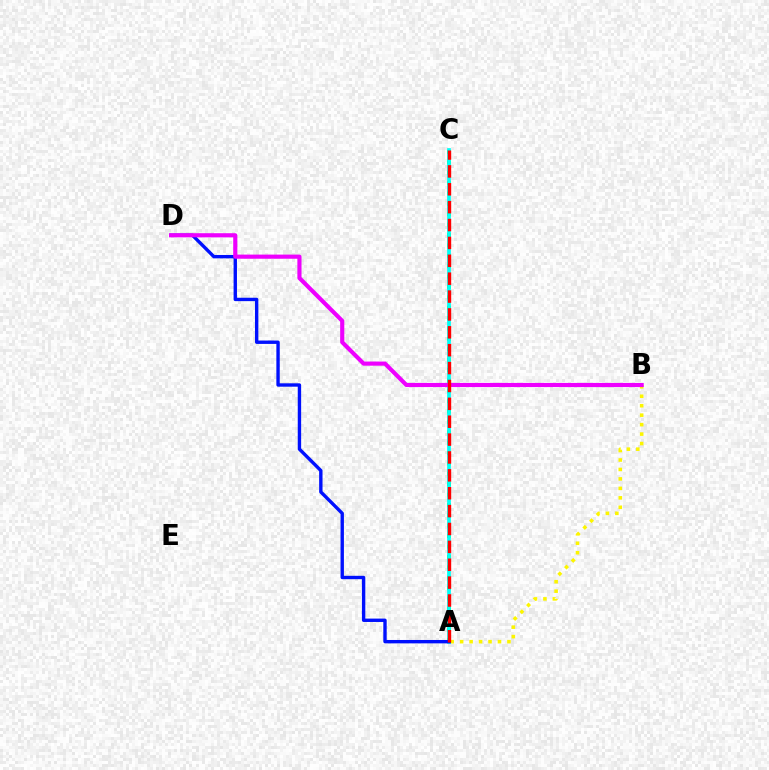{('A', 'B'): [{'color': '#fcf500', 'line_style': 'dotted', 'thickness': 2.57}], ('A', 'C'): [{'color': '#08ff00', 'line_style': 'dotted', 'thickness': 2.82}, {'color': '#00fff6', 'line_style': 'solid', 'thickness': 2.69}, {'color': '#ff0000', 'line_style': 'dashed', 'thickness': 2.43}], ('A', 'D'): [{'color': '#0010ff', 'line_style': 'solid', 'thickness': 2.43}], ('B', 'D'): [{'color': '#ee00ff', 'line_style': 'solid', 'thickness': 2.98}]}